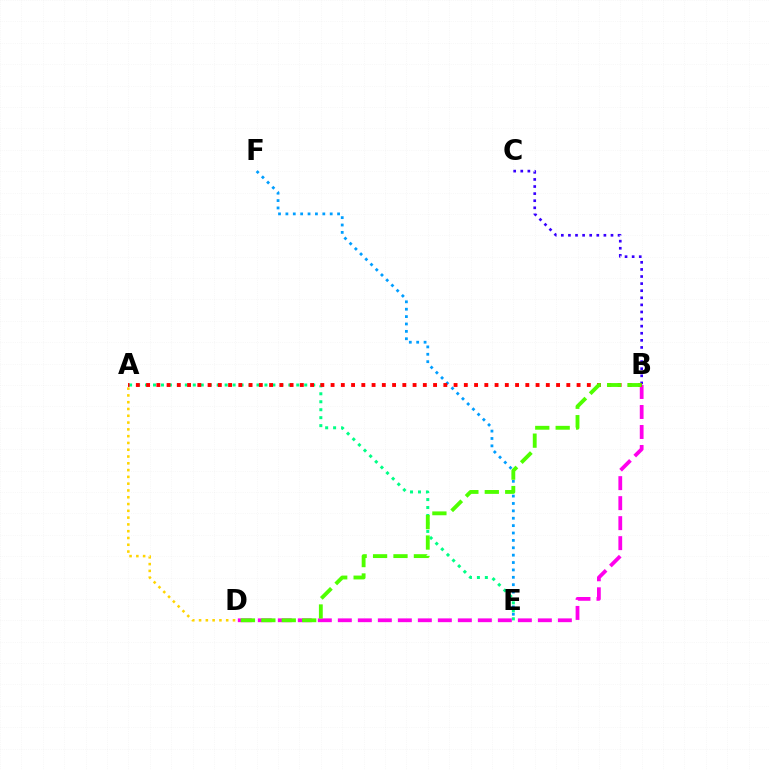{('B', 'C'): [{'color': '#3700ff', 'line_style': 'dotted', 'thickness': 1.93}], ('A', 'E'): [{'color': '#00ff86', 'line_style': 'dotted', 'thickness': 2.16}], ('B', 'D'): [{'color': '#ff00ed', 'line_style': 'dashed', 'thickness': 2.72}, {'color': '#4fff00', 'line_style': 'dashed', 'thickness': 2.77}], ('E', 'F'): [{'color': '#009eff', 'line_style': 'dotted', 'thickness': 2.01}], ('A', 'B'): [{'color': '#ff0000', 'line_style': 'dotted', 'thickness': 2.78}], ('A', 'D'): [{'color': '#ffd500', 'line_style': 'dotted', 'thickness': 1.84}]}